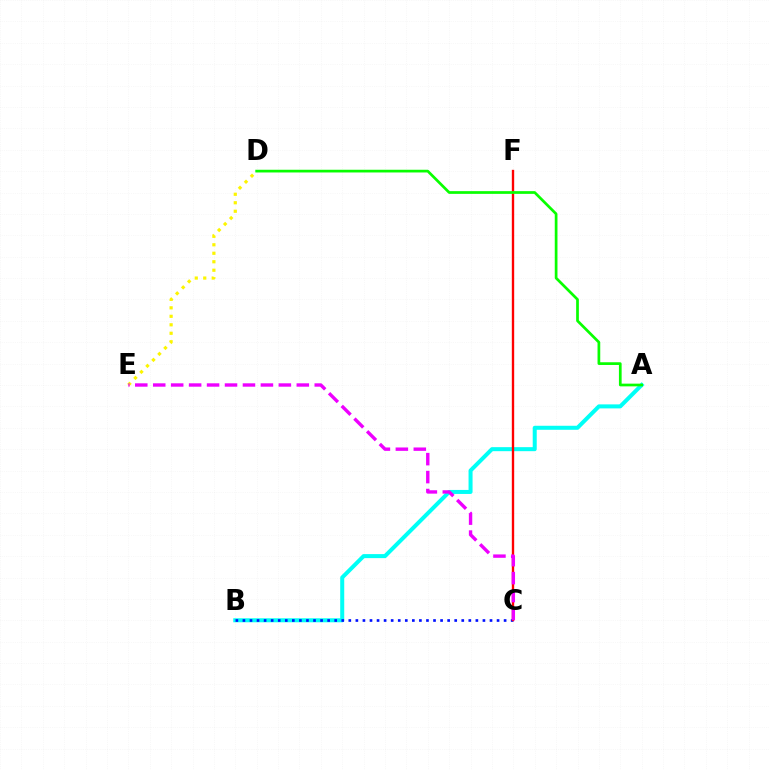{('A', 'B'): [{'color': '#00fff6', 'line_style': 'solid', 'thickness': 2.89}], ('B', 'C'): [{'color': '#0010ff', 'line_style': 'dotted', 'thickness': 1.92}], ('D', 'E'): [{'color': '#fcf500', 'line_style': 'dotted', 'thickness': 2.3}], ('C', 'F'): [{'color': '#ff0000', 'line_style': 'solid', 'thickness': 1.7}], ('C', 'E'): [{'color': '#ee00ff', 'line_style': 'dashed', 'thickness': 2.44}], ('A', 'D'): [{'color': '#08ff00', 'line_style': 'solid', 'thickness': 1.95}]}